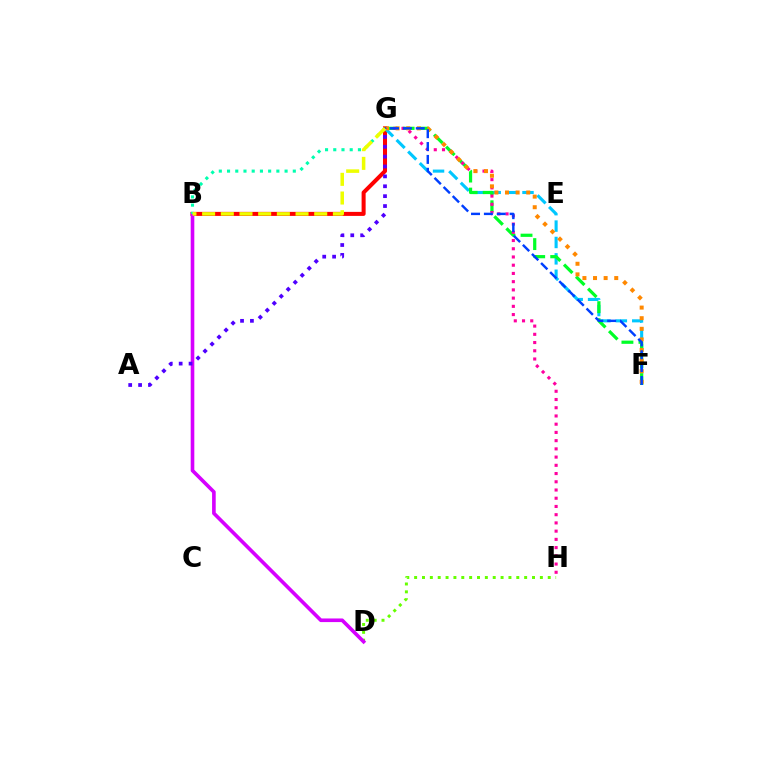{('B', 'G'): [{'color': '#ff0000', 'line_style': 'solid', 'thickness': 2.9}, {'color': '#00ffaf', 'line_style': 'dotted', 'thickness': 2.23}, {'color': '#eeff00', 'line_style': 'dashed', 'thickness': 2.54}], ('F', 'G'): [{'color': '#00c7ff', 'line_style': 'dashed', 'thickness': 2.23}, {'color': '#00ff27', 'line_style': 'dashed', 'thickness': 2.31}, {'color': '#ff8800', 'line_style': 'dotted', 'thickness': 2.88}, {'color': '#003fff', 'line_style': 'dashed', 'thickness': 1.75}], ('D', 'H'): [{'color': '#66ff00', 'line_style': 'dotted', 'thickness': 2.14}], ('G', 'H'): [{'color': '#ff00a0', 'line_style': 'dotted', 'thickness': 2.24}], ('B', 'D'): [{'color': '#d600ff', 'line_style': 'solid', 'thickness': 2.61}], ('A', 'G'): [{'color': '#4f00ff', 'line_style': 'dotted', 'thickness': 2.69}]}